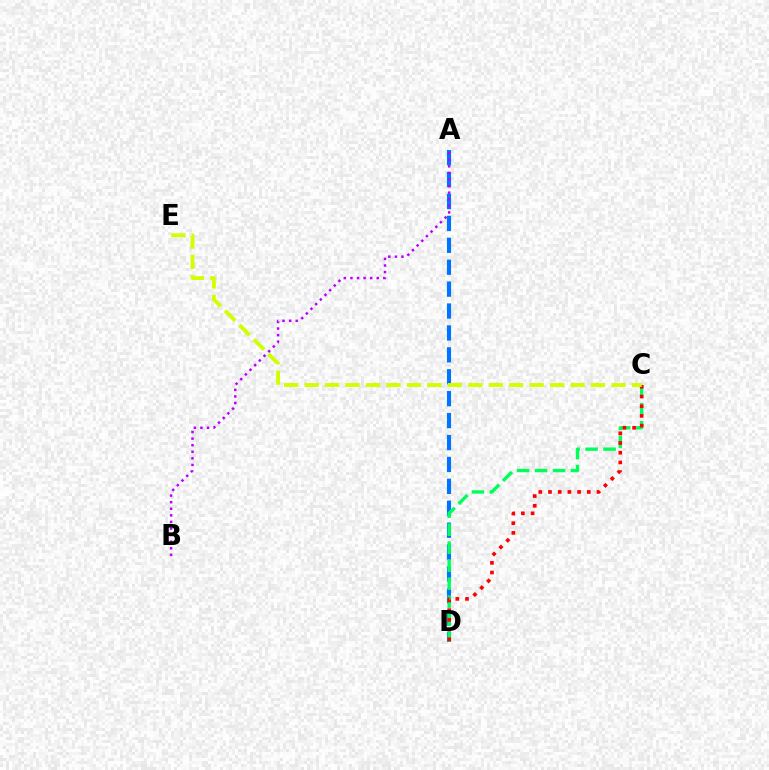{('A', 'D'): [{'color': '#0074ff', 'line_style': 'dashed', 'thickness': 2.98}], ('C', 'D'): [{'color': '#00ff5c', 'line_style': 'dashed', 'thickness': 2.44}, {'color': '#ff0000', 'line_style': 'dotted', 'thickness': 2.63}], ('C', 'E'): [{'color': '#d1ff00', 'line_style': 'dashed', 'thickness': 2.78}], ('A', 'B'): [{'color': '#b900ff', 'line_style': 'dotted', 'thickness': 1.79}]}